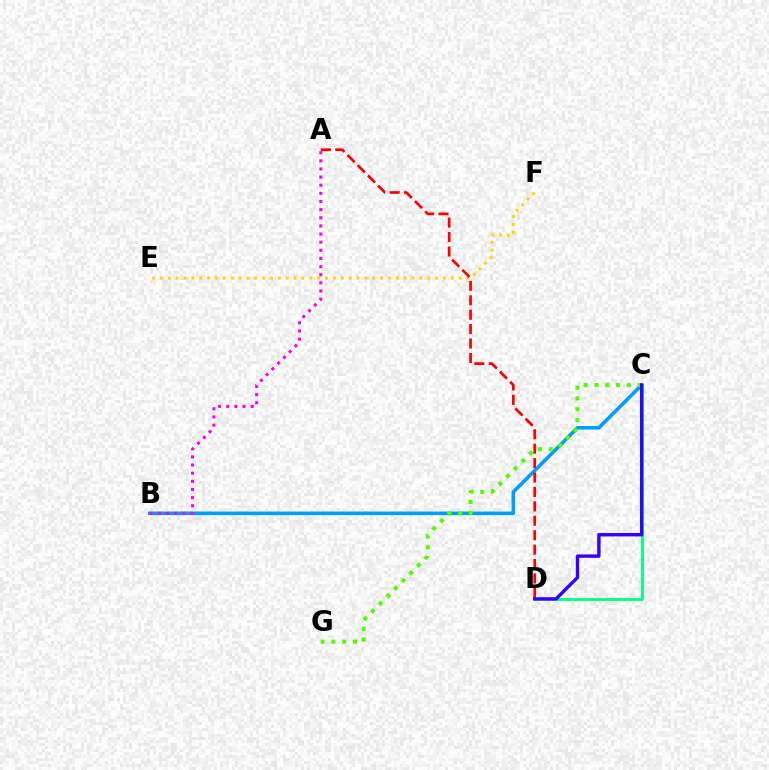{('B', 'C'): [{'color': '#009eff', 'line_style': 'solid', 'thickness': 2.58}], ('A', 'B'): [{'color': '#ff00ed', 'line_style': 'dotted', 'thickness': 2.21}], ('C', 'D'): [{'color': '#00ff86', 'line_style': 'solid', 'thickness': 2.04}, {'color': '#3700ff', 'line_style': 'solid', 'thickness': 2.45}], ('C', 'G'): [{'color': '#4fff00', 'line_style': 'dotted', 'thickness': 2.93}], ('E', 'F'): [{'color': '#ffd500', 'line_style': 'dotted', 'thickness': 2.14}], ('A', 'D'): [{'color': '#ff0000', 'line_style': 'dashed', 'thickness': 1.96}]}